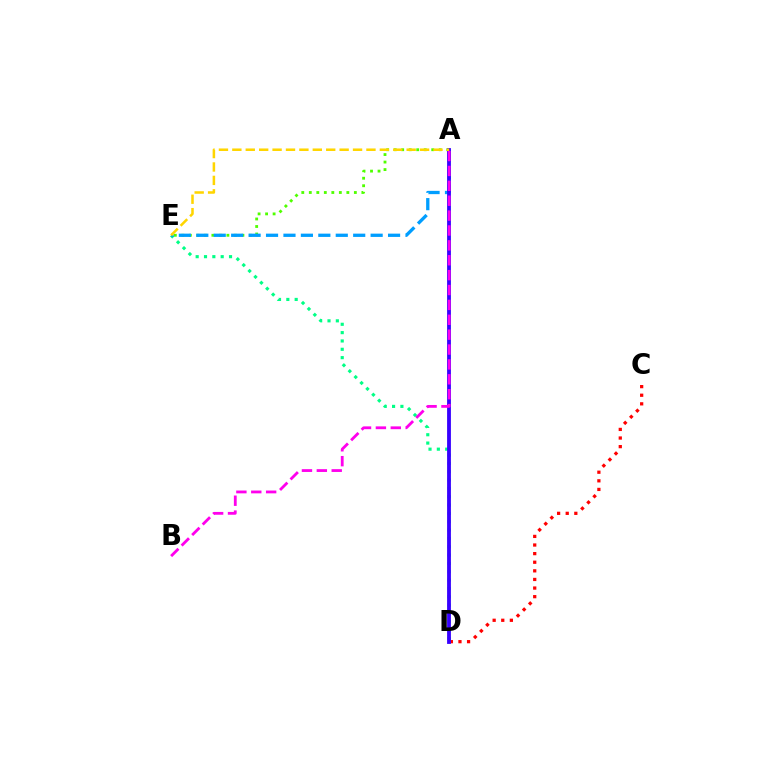{('A', 'E'): [{'color': '#4fff00', 'line_style': 'dotted', 'thickness': 2.04}, {'color': '#009eff', 'line_style': 'dashed', 'thickness': 2.37}, {'color': '#ffd500', 'line_style': 'dashed', 'thickness': 1.82}], ('D', 'E'): [{'color': '#00ff86', 'line_style': 'dotted', 'thickness': 2.27}], ('C', 'D'): [{'color': '#ff0000', 'line_style': 'dotted', 'thickness': 2.34}], ('A', 'D'): [{'color': '#3700ff', 'line_style': 'solid', 'thickness': 2.75}], ('A', 'B'): [{'color': '#ff00ed', 'line_style': 'dashed', 'thickness': 2.02}]}